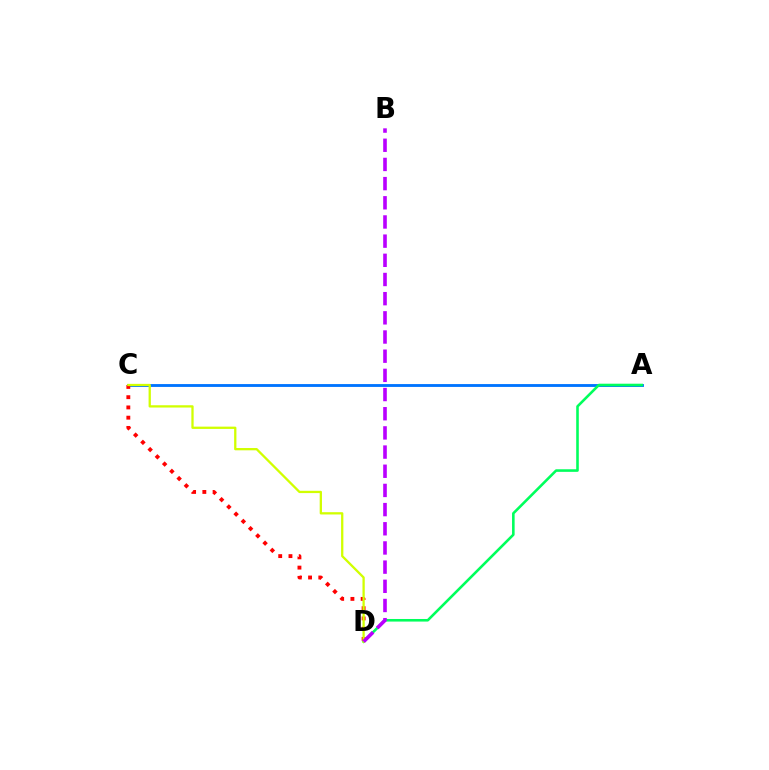{('A', 'C'): [{'color': '#0074ff', 'line_style': 'solid', 'thickness': 2.06}], ('A', 'D'): [{'color': '#00ff5c', 'line_style': 'solid', 'thickness': 1.86}], ('C', 'D'): [{'color': '#ff0000', 'line_style': 'dotted', 'thickness': 2.78}, {'color': '#d1ff00', 'line_style': 'solid', 'thickness': 1.65}], ('B', 'D'): [{'color': '#b900ff', 'line_style': 'dashed', 'thickness': 2.61}]}